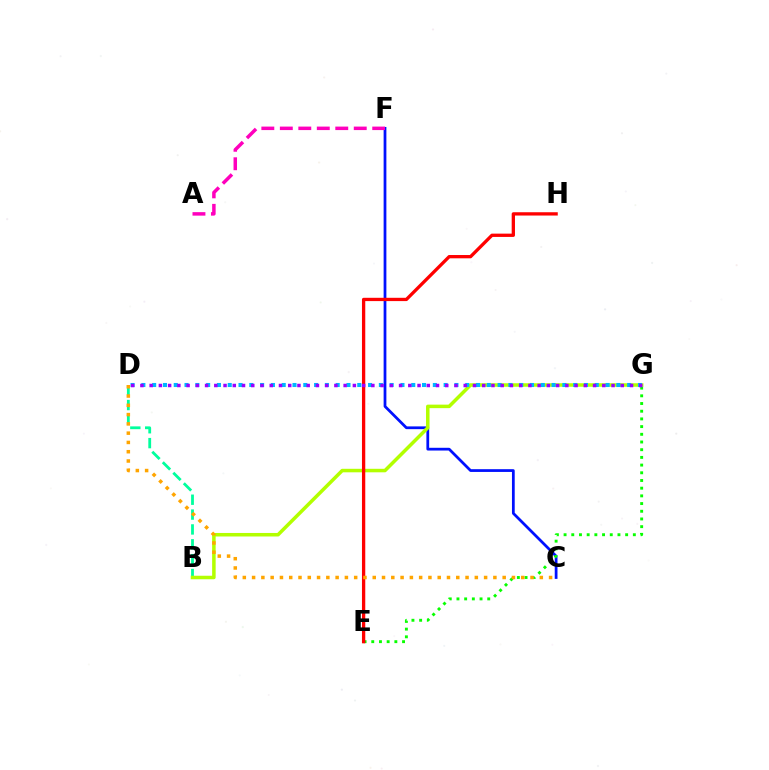{('C', 'F'): [{'color': '#0010ff', 'line_style': 'solid', 'thickness': 1.98}], ('B', 'D'): [{'color': '#00ff9d', 'line_style': 'dashed', 'thickness': 2.02}], ('E', 'G'): [{'color': '#08ff00', 'line_style': 'dotted', 'thickness': 2.09}], ('B', 'G'): [{'color': '#b3ff00', 'line_style': 'solid', 'thickness': 2.53}], ('D', 'G'): [{'color': '#00b5ff', 'line_style': 'dotted', 'thickness': 2.93}, {'color': '#9b00ff', 'line_style': 'dotted', 'thickness': 2.51}], ('E', 'H'): [{'color': '#ff0000', 'line_style': 'solid', 'thickness': 2.37}], ('C', 'D'): [{'color': '#ffa500', 'line_style': 'dotted', 'thickness': 2.52}], ('A', 'F'): [{'color': '#ff00bd', 'line_style': 'dashed', 'thickness': 2.51}]}